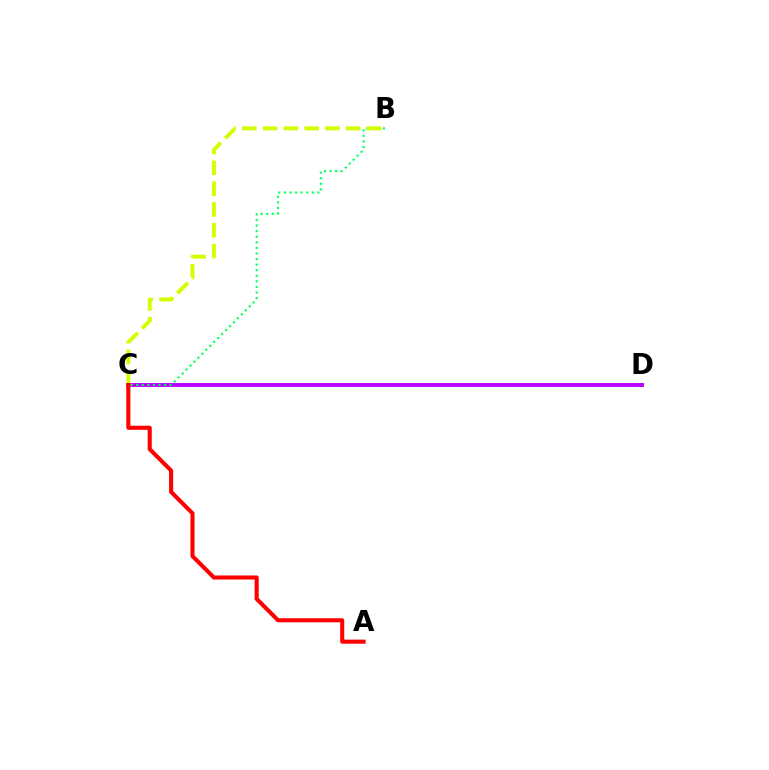{('C', 'D'): [{'color': '#0074ff', 'line_style': 'solid', 'thickness': 1.6}, {'color': '#b900ff', 'line_style': 'solid', 'thickness': 2.82}], ('B', 'C'): [{'color': '#00ff5c', 'line_style': 'dotted', 'thickness': 1.52}, {'color': '#d1ff00', 'line_style': 'dashed', 'thickness': 2.83}], ('A', 'C'): [{'color': '#ff0000', 'line_style': 'solid', 'thickness': 2.93}]}